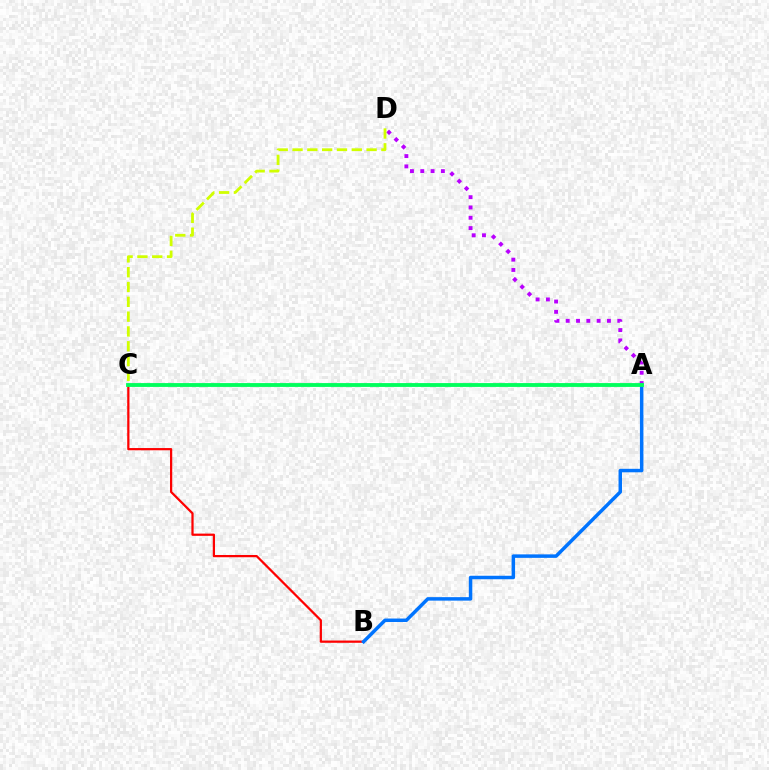{('B', 'C'): [{'color': '#ff0000', 'line_style': 'solid', 'thickness': 1.61}], ('A', 'B'): [{'color': '#0074ff', 'line_style': 'solid', 'thickness': 2.51}], ('A', 'D'): [{'color': '#b900ff', 'line_style': 'dotted', 'thickness': 2.8}], ('C', 'D'): [{'color': '#d1ff00', 'line_style': 'dashed', 'thickness': 2.01}], ('A', 'C'): [{'color': '#00ff5c', 'line_style': 'solid', 'thickness': 2.76}]}